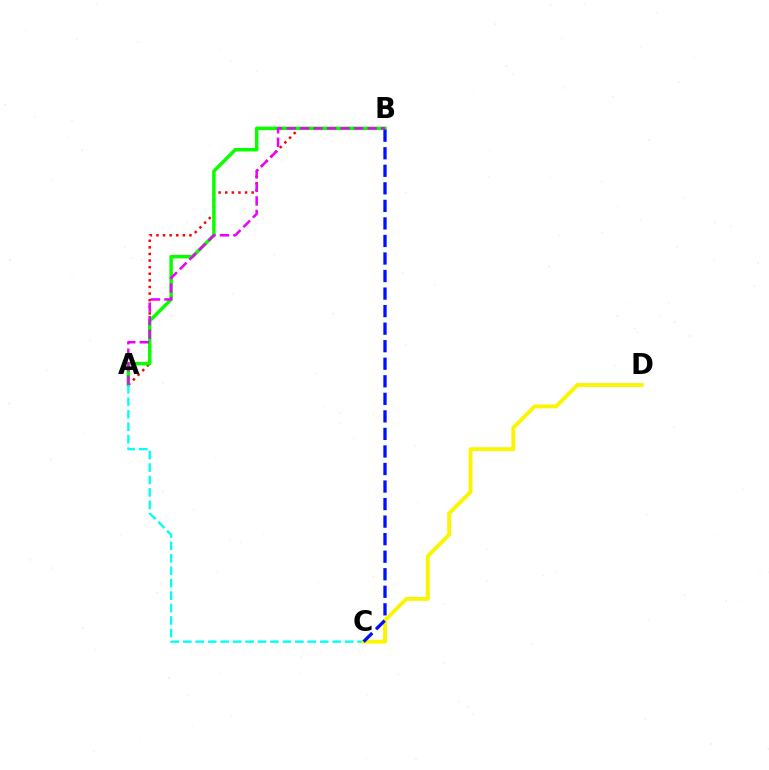{('A', 'B'): [{'color': '#ff0000', 'line_style': 'dotted', 'thickness': 1.79}, {'color': '#08ff00', 'line_style': 'solid', 'thickness': 2.5}, {'color': '#ee00ff', 'line_style': 'dashed', 'thickness': 1.83}], ('A', 'C'): [{'color': '#00fff6', 'line_style': 'dashed', 'thickness': 1.69}], ('C', 'D'): [{'color': '#fcf500', 'line_style': 'solid', 'thickness': 2.81}], ('B', 'C'): [{'color': '#0010ff', 'line_style': 'dashed', 'thickness': 2.38}]}